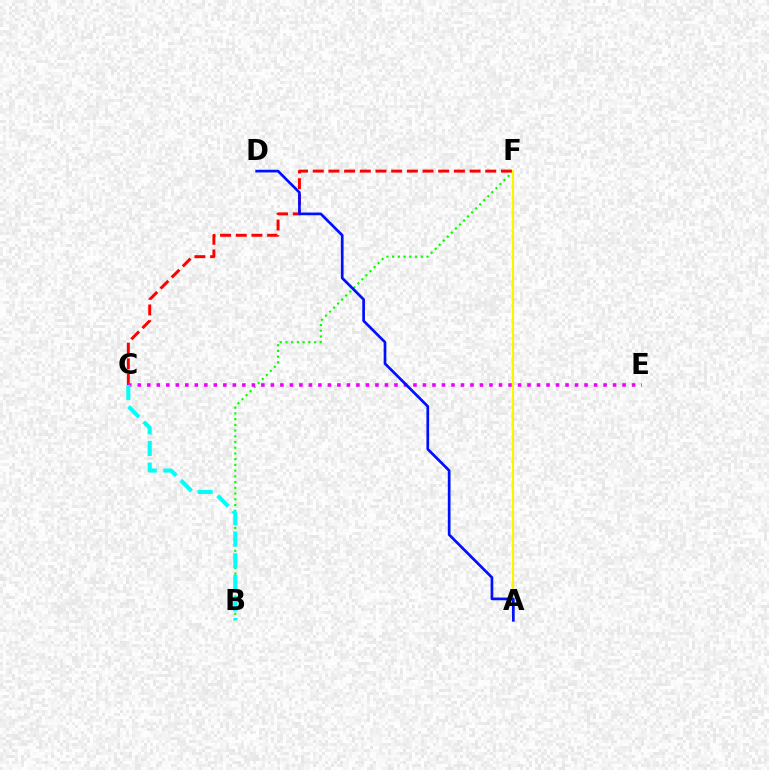{('B', 'F'): [{'color': '#08ff00', 'line_style': 'dotted', 'thickness': 1.56}], ('C', 'F'): [{'color': '#ff0000', 'line_style': 'dashed', 'thickness': 2.13}], ('C', 'E'): [{'color': '#ee00ff', 'line_style': 'dotted', 'thickness': 2.58}], ('A', 'F'): [{'color': '#fcf500', 'line_style': 'solid', 'thickness': 1.59}], ('A', 'D'): [{'color': '#0010ff', 'line_style': 'solid', 'thickness': 1.95}], ('B', 'C'): [{'color': '#00fff6', 'line_style': 'dashed', 'thickness': 2.93}]}